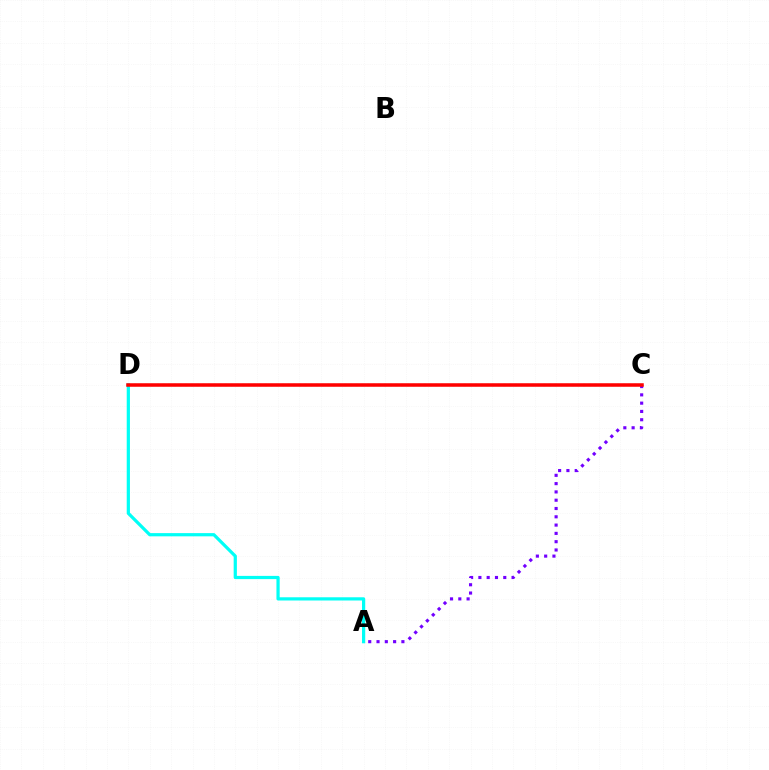{('C', 'D'): [{'color': '#84ff00', 'line_style': 'dotted', 'thickness': 1.54}, {'color': '#ff0000', 'line_style': 'solid', 'thickness': 2.54}], ('A', 'D'): [{'color': '#00fff6', 'line_style': 'solid', 'thickness': 2.32}], ('A', 'C'): [{'color': '#7200ff', 'line_style': 'dotted', 'thickness': 2.25}]}